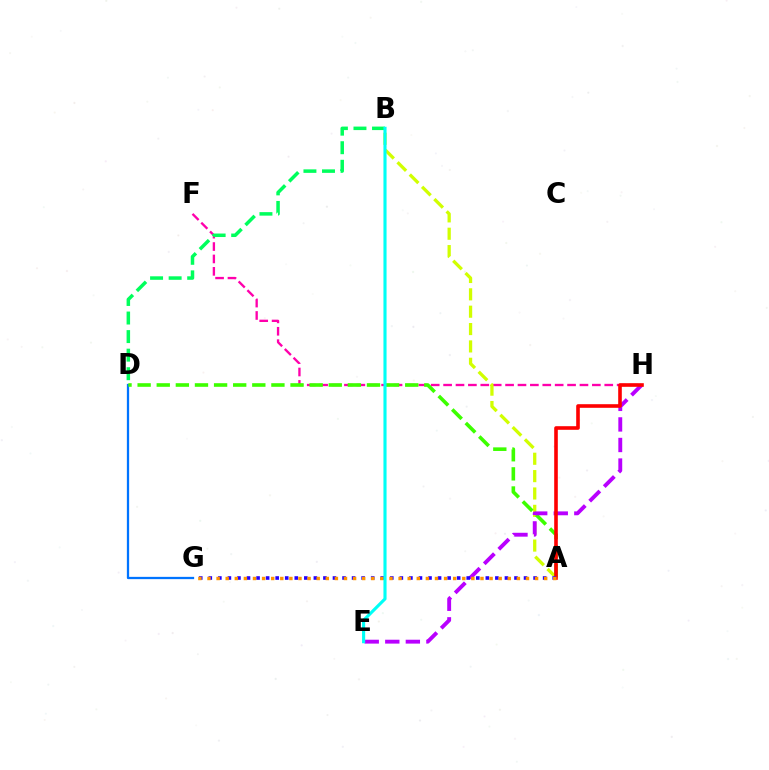{('F', 'H'): [{'color': '#ff00ac', 'line_style': 'dashed', 'thickness': 1.68}], ('A', 'B'): [{'color': '#d1ff00', 'line_style': 'dashed', 'thickness': 2.36}], ('B', 'D'): [{'color': '#00ff5c', 'line_style': 'dashed', 'thickness': 2.52}], ('D', 'G'): [{'color': '#0074ff', 'line_style': 'solid', 'thickness': 1.64}], ('A', 'D'): [{'color': '#3dff00', 'line_style': 'dashed', 'thickness': 2.6}], ('E', 'H'): [{'color': '#b900ff', 'line_style': 'dashed', 'thickness': 2.79}], ('A', 'H'): [{'color': '#ff0000', 'line_style': 'solid', 'thickness': 2.6}], ('A', 'G'): [{'color': '#2500ff', 'line_style': 'dotted', 'thickness': 2.6}, {'color': '#ff9400', 'line_style': 'dotted', 'thickness': 2.47}], ('B', 'E'): [{'color': '#00fff6', 'line_style': 'solid', 'thickness': 2.24}]}